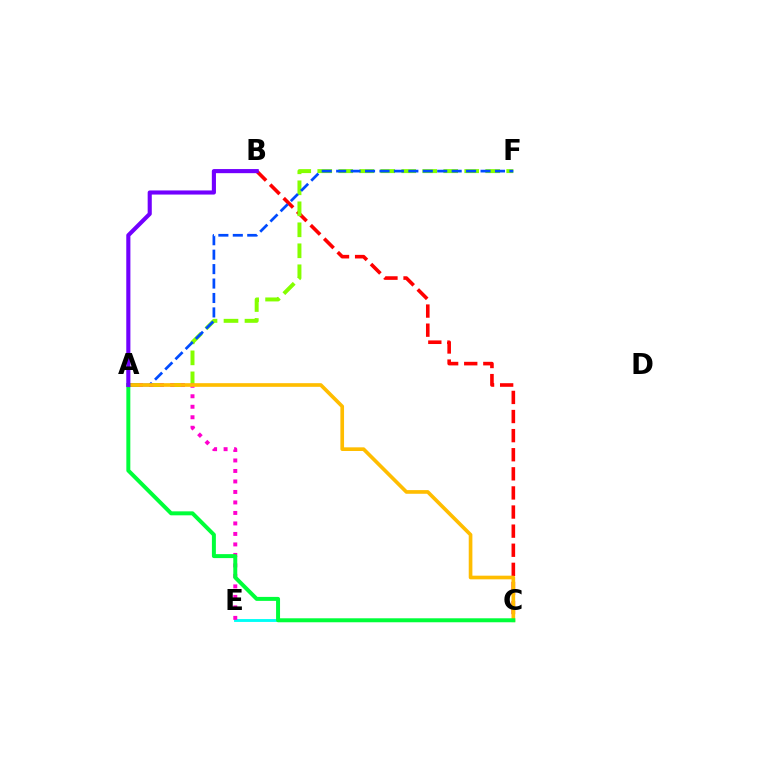{('C', 'E'): [{'color': '#00fff6', 'line_style': 'solid', 'thickness': 2.07}], ('B', 'C'): [{'color': '#ff0000', 'line_style': 'dashed', 'thickness': 2.59}], ('A', 'F'): [{'color': '#84ff00', 'line_style': 'dashed', 'thickness': 2.85}, {'color': '#004bff', 'line_style': 'dashed', 'thickness': 1.96}], ('A', 'E'): [{'color': '#ff00cf', 'line_style': 'dotted', 'thickness': 2.85}], ('A', 'C'): [{'color': '#ffbd00', 'line_style': 'solid', 'thickness': 2.63}, {'color': '#00ff39', 'line_style': 'solid', 'thickness': 2.86}], ('A', 'B'): [{'color': '#7200ff', 'line_style': 'solid', 'thickness': 2.96}]}